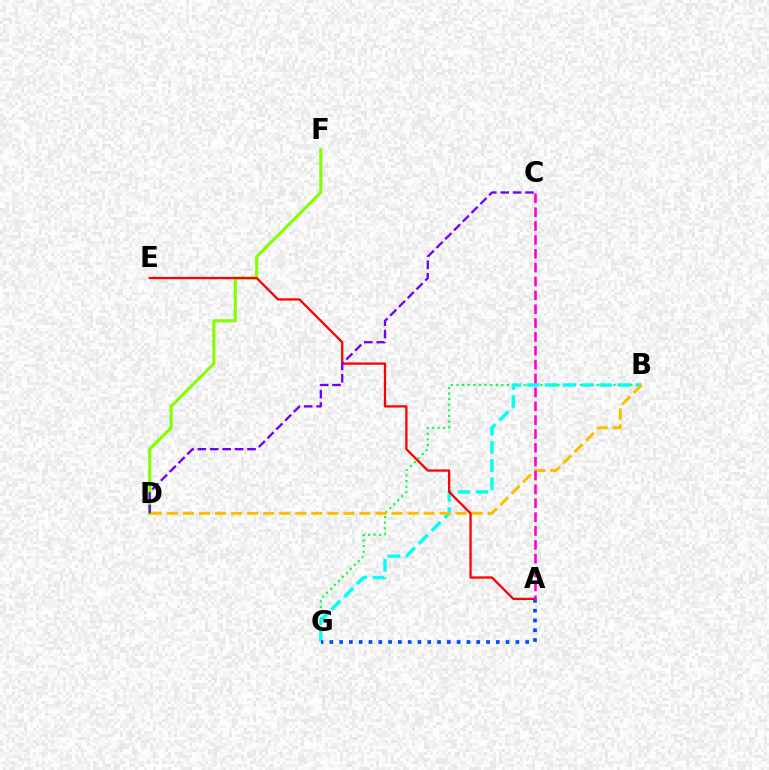{('B', 'G'): [{'color': '#00ff39', 'line_style': 'dotted', 'thickness': 1.52}, {'color': '#00fff6', 'line_style': 'dashed', 'thickness': 2.47}], ('B', 'D'): [{'color': '#ffbd00', 'line_style': 'dashed', 'thickness': 2.18}], ('D', 'F'): [{'color': '#84ff00', 'line_style': 'solid', 'thickness': 2.22}], ('A', 'E'): [{'color': '#ff0000', 'line_style': 'solid', 'thickness': 1.64}], ('A', 'G'): [{'color': '#004bff', 'line_style': 'dotted', 'thickness': 2.66}], ('C', 'D'): [{'color': '#7200ff', 'line_style': 'dashed', 'thickness': 1.69}], ('A', 'C'): [{'color': '#ff00cf', 'line_style': 'dashed', 'thickness': 1.88}]}